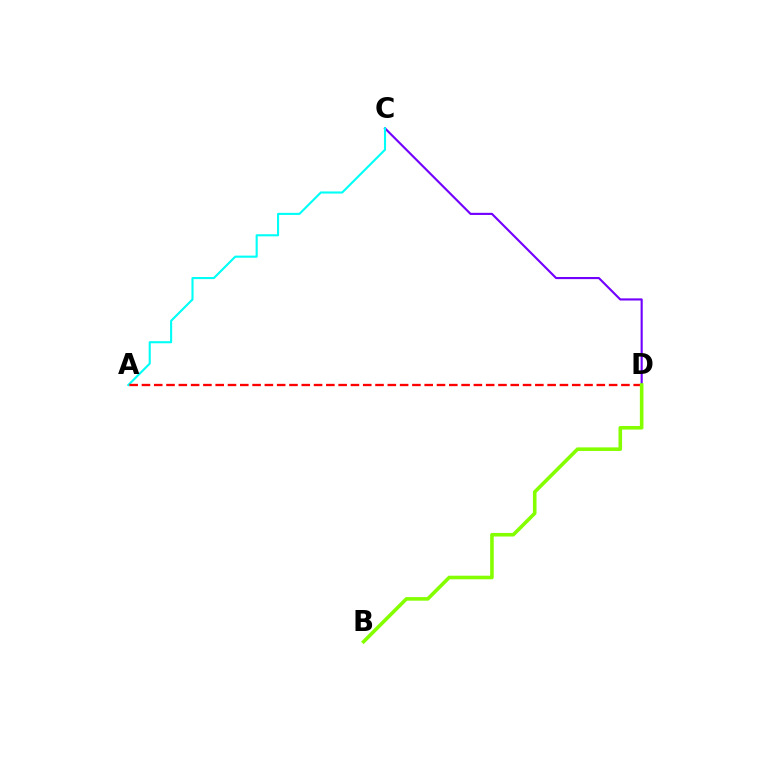{('C', 'D'): [{'color': '#7200ff', 'line_style': 'solid', 'thickness': 1.53}], ('A', 'C'): [{'color': '#00fff6', 'line_style': 'solid', 'thickness': 1.51}], ('A', 'D'): [{'color': '#ff0000', 'line_style': 'dashed', 'thickness': 1.67}], ('B', 'D'): [{'color': '#84ff00', 'line_style': 'solid', 'thickness': 2.58}]}